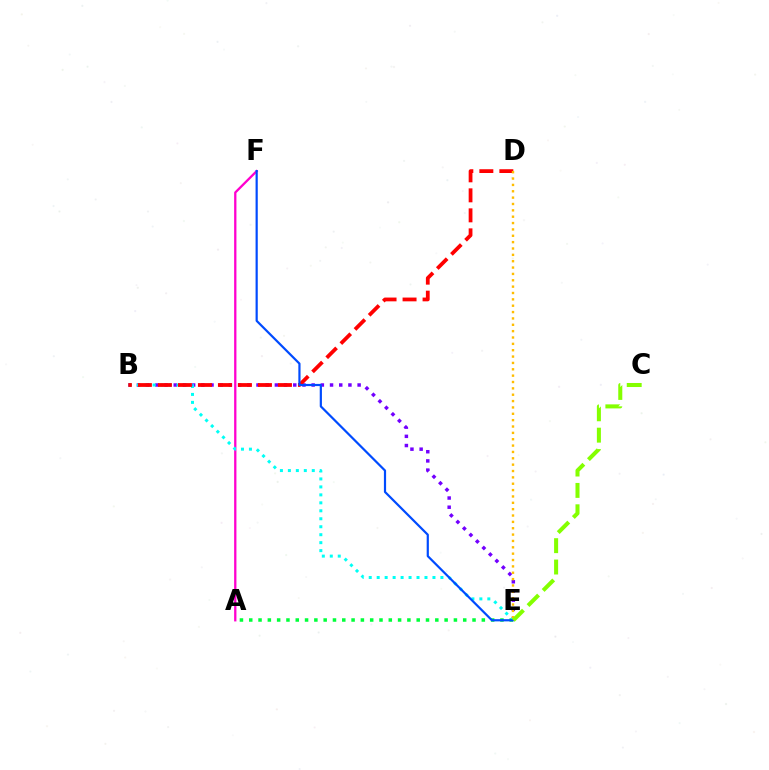{('B', 'E'): [{'color': '#7200ff', 'line_style': 'dotted', 'thickness': 2.5}, {'color': '#00fff6', 'line_style': 'dotted', 'thickness': 2.16}], ('A', 'F'): [{'color': '#ff00cf', 'line_style': 'solid', 'thickness': 1.66}], ('A', 'E'): [{'color': '#00ff39', 'line_style': 'dotted', 'thickness': 2.53}], ('B', 'D'): [{'color': '#ff0000', 'line_style': 'dashed', 'thickness': 2.72}], ('E', 'F'): [{'color': '#004bff', 'line_style': 'solid', 'thickness': 1.58}], ('D', 'E'): [{'color': '#ffbd00', 'line_style': 'dotted', 'thickness': 1.73}], ('C', 'E'): [{'color': '#84ff00', 'line_style': 'dashed', 'thickness': 2.9}]}